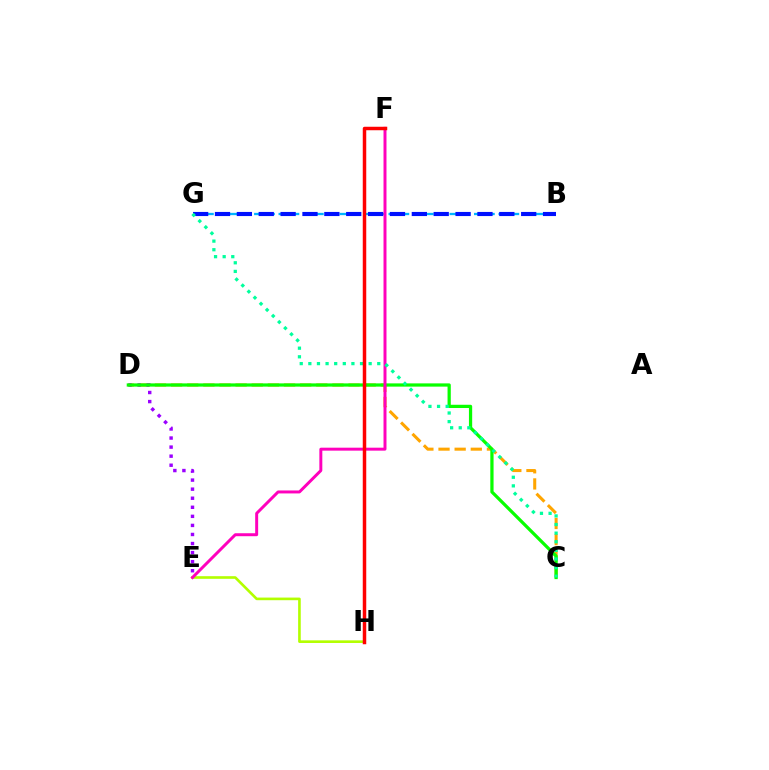{('B', 'G'): [{'color': '#00b5ff', 'line_style': 'dashed', 'thickness': 1.66}, {'color': '#0010ff', 'line_style': 'dashed', 'thickness': 2.97}], ('E', 'H'): [{'color': '#b3ff00', 'line_style': 'solid', 'thickness': 1.9}], ('C', 'D'): [{'color': '#ffa500', 'line_style': 'dashed', 'thickness': 2.19}, {'color': '#08ff00', 'line_style': 'solid', 'thickness': 2.33}], ('D', 'E'): [{'color': '#9b00ff', 'line_style': 'dotted', 'thickness': 2.46}], ('E', 'F'): [{'color': '#ff00bd', 'line_style': 'solid', 'thickness': 2.14}], ('C', 'G'): [{'color': '#00ff9d', 'line_style': 'dotted', 'thickness': 2.34}], ('F', 'H'): [{'color': '#ff0000', 'line_style': 'solid', 'thickness': 2.51}]}